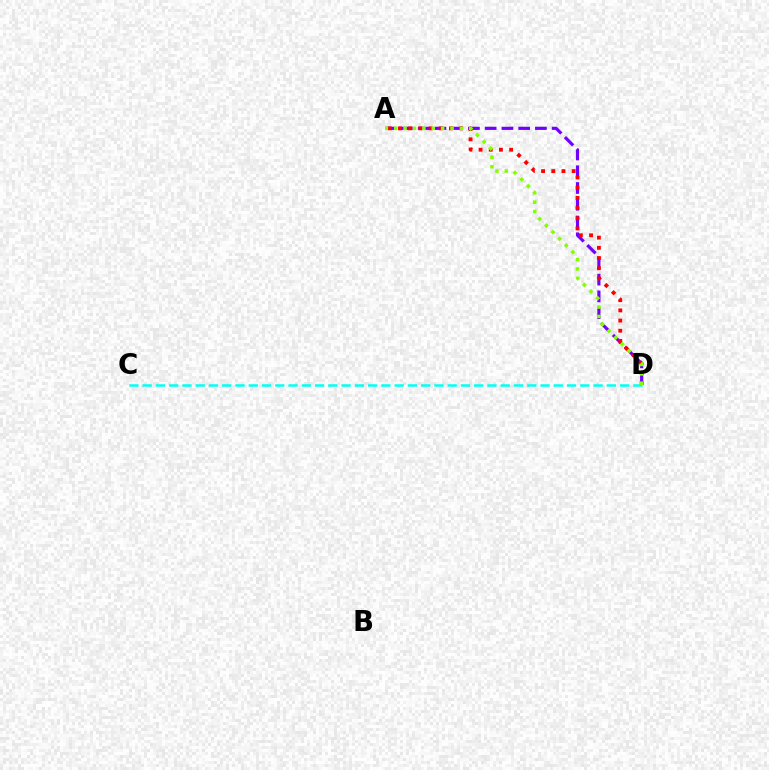{('A', 'D'): [{'color': '#7200ff', 'line_style': 'dashed', 'thickness': 2.28}, {'color': '#ff0000', 'line_style': 'dotted', 'thickness': 2.77}, {'color': '#84ff00', 'line_style': 'dotted', 'thickness': 2.55}], ('C', 'D'): [{'color': '#00fff6', 'line_style': 'dashed', 'thickness': 1.8}]}